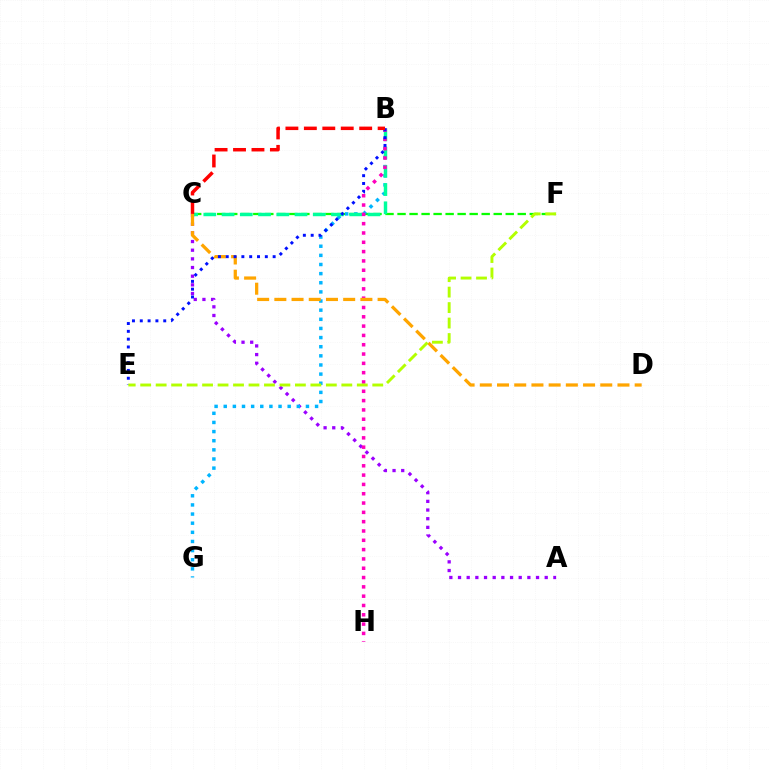{('A', 'C'): [{'color': '#9b00ff', 'line_style': 'dotted', 'thickness': 2.36}], ('C', 'F'): [{'color': '#08ff00', 'line_style': 'dashed', 'thickness': 1.63}], ('B', 'G'): [{'color': '#00b5ff', 'line_style': 'dotted', 'thickness': 2.48}], ('B', 'C'): [{'color': '#00ff9d', 'line_style': 'dashed', 'thickness': 2.48}, {'color': '#ff0000', 'line_style': 'dashed', 'thickness': 2.51}], ('B', 'H'): [{'color': '#ff00bd', 'line_style': 'dotted', 'thickness': 2.53}], ('C', 'D'): [{'color': '#ffa500', 'line_style': 'dashed', 'thickness': 2.34}], ('B', 'E'): [{'color': '#0010ff', 'line_style': 'dotted', 'thickness': 2.12}], ('E', 'F'): [{'color': '#b3ff00', 'line_style': 'dashed', 'thickness': 2.1}]}